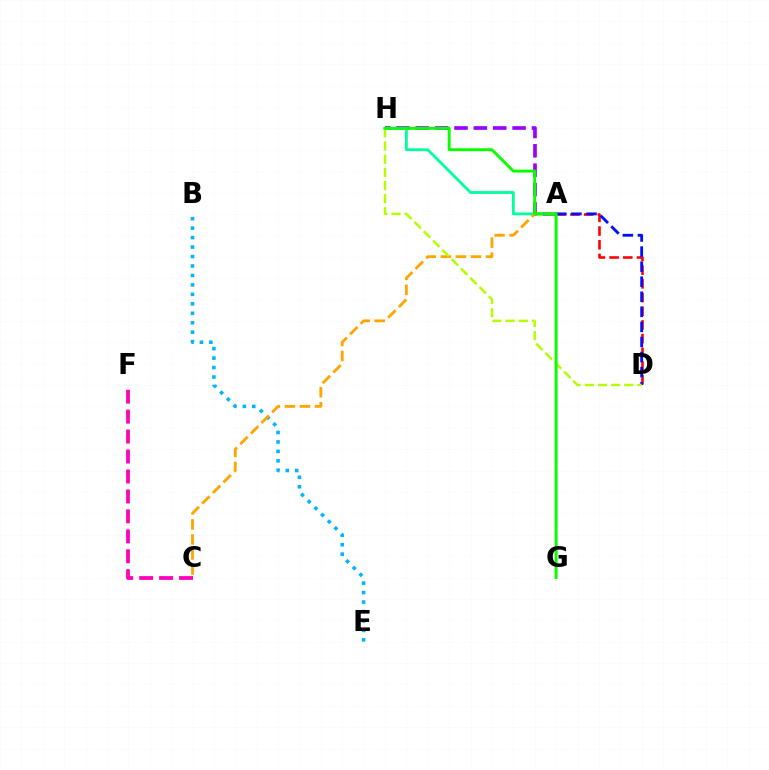{('C', 'F'): [{'color': '#ff00bd', 'line_style': 'dashed', 'thickness': 2.71}], ('A', 'H'): [{'color': '#9b00ff', 'line_style': 'dashed', 'thickness': 2.63}, {'color': '#00ff9d', 'line_style': 'solid', 'thickness': 2.02}], ('B', 'E'): [{'color': '#00b5ff', 'line_style': 'dotted', 'thickness': 2.57}], ('A', 'D'): [{'color': '#ff0000', 'line_style': 'dashed', 'thickness': 1.86}, {'color': '#0010ff', 'line_style': 'dashed', 'thickness': 2.05}], ('A', 'C'): [{'color': '#ffa500', 'line_style': 'dashed', 'thickness': 2.04}], ('D', 'H'): [{'color': '#b3ff00', 'line_style': 'dashed', 'thickness': 1.79}], ('G', 'H'): [{'color': '#08ff00', 'line_style': 'solid', 'thickness': 2.1}]}